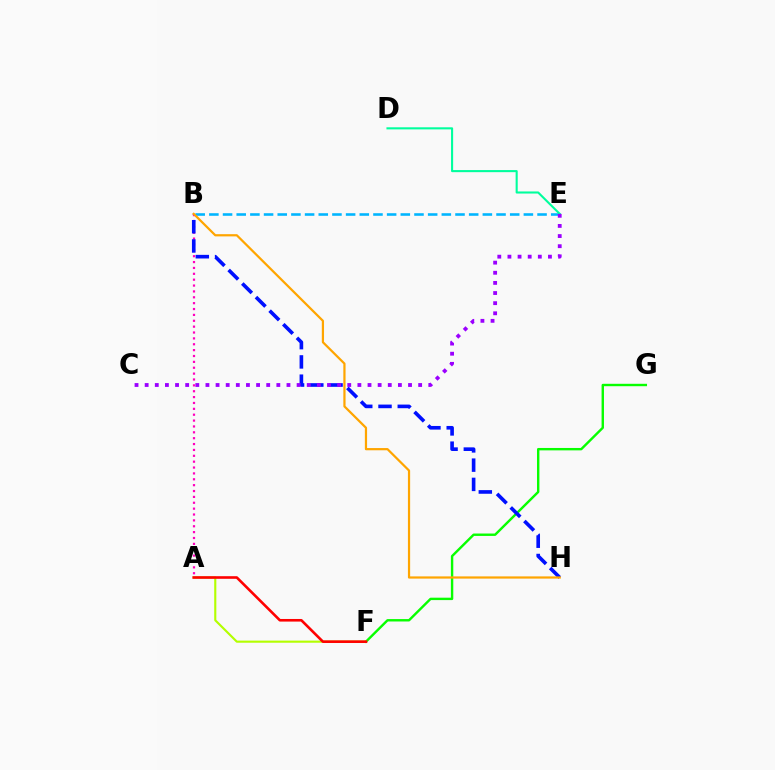{('F', 'G'): [{'color': '#08ff00', 'line_style': 'solid', 'thickness': 1.73}], ('A', 'B'): [{'color': '#ff00bd', 'line_style': 'dotted', 'thickness': 1.6}], ('A', 'F'): [{'color': '#b3ff00', 'line_style': 'solid', 'thickness': 1.53}, {'color': '#ff0000', 'line_style': 'solid', 'thickness': 1.88}], ('B', 'H'): [{'color': '#0010ff', 'line_style': 'dashed', 'thickness': 2.62}, {'color': '#ffa500', 'line_style': 'solid', 'thickness': 1.6}], ('B', 'E'): [{'color': '#00b5ff', 'line_style': 'dashed', 'thickness': 1.86}], ('D', 'E'): [{'color': '#00ff9d', 'line_style': 'solid', 'thickness': 1.51}], ('C', 'E'): [{'color': '#9b00ff', 'line_style': 'dotted', 'thickness': 2.75}]}